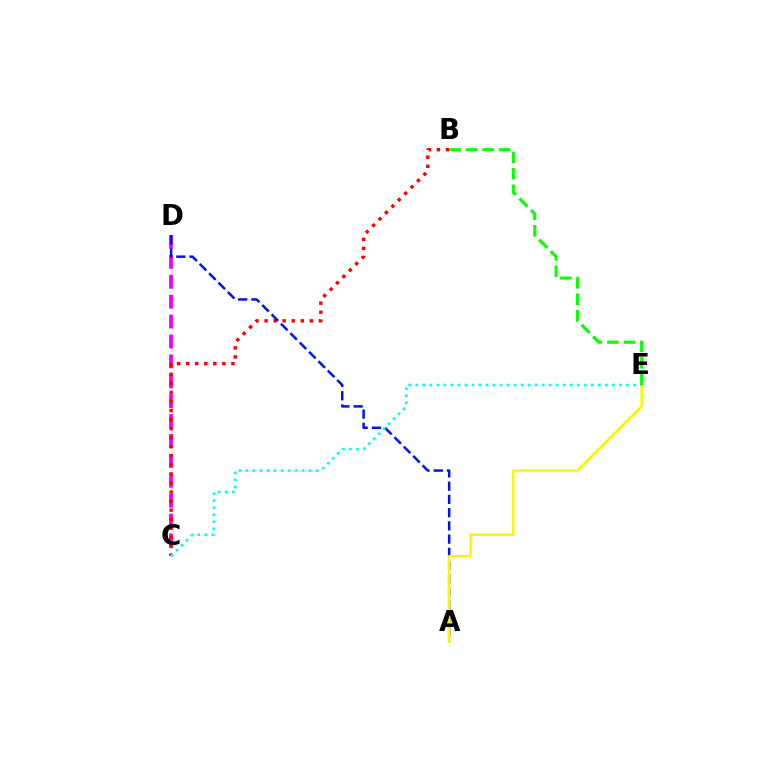{('C', 'D'): [{'color': '#ee00ff', 'line_style': 'dashed', 'thickness': 2.7}], ('B', 'C'): [{'color': '#ff0000', 'line_style': 'dotted', 'thickness': 2.46}], ('A', 'D'): [{'color': '#0010ff', 'line_style': 'dashed', 'thickness': 1.8}], ('A', 'E'): [{'color': '#fcf500', 'line_style': 'solid', 'thickness': 1.79}], ('C', 'E'): [{'color': '#00fff6', 'line_style': 'dotted', 'thickness': 1.91}], ('B', 'E'): [{'color': '#08ff00', 'line_style': 'dashed', 'thickness': 2.24}]}